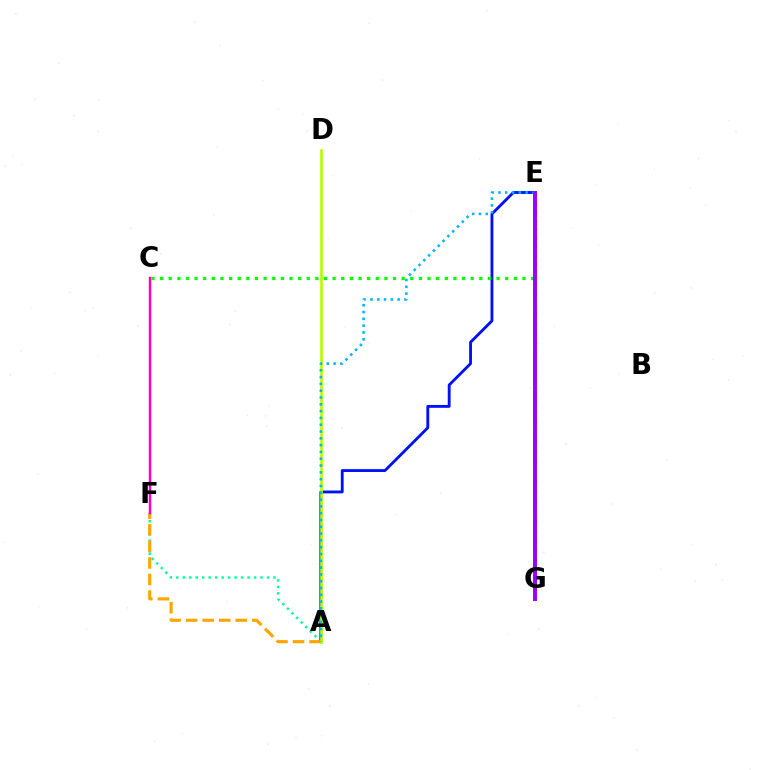{('A', 'F'): [{'color': '#00ff9d', 'line_style': 'dotted', 'thickness': 1.76}, {'color': '#ffa500', 'line_style': 'dashed', 'thickness': 2.25}], ('A', 'E'): [{'color': '#0010ff', 'line_style': 'solid', 'thickness': 2.05}, {'color': '#00b5ff', 'line_style': 'dotted', 'thickness': 1.85}], ('A', 'D'): [{'color': '#b3ff00', 'line_style': 'solid', 'thickness': 1.91}], ('E', 'G'): [{'color': '#ff0000', 'line_style': 'dotted', 'thickness': 2.69}, {'color': '#9b00ff', 'line_style': 'solid', 'thickness': 2.83}], ('C', 'F'): [{'color': '#ff00bd', 'line_style': 'solid', 'thickness': 1.76}], ('C', 'E'): [{'color': '#08ff00', 'line_style': 'dotted', 'thickness': 2.34}]}